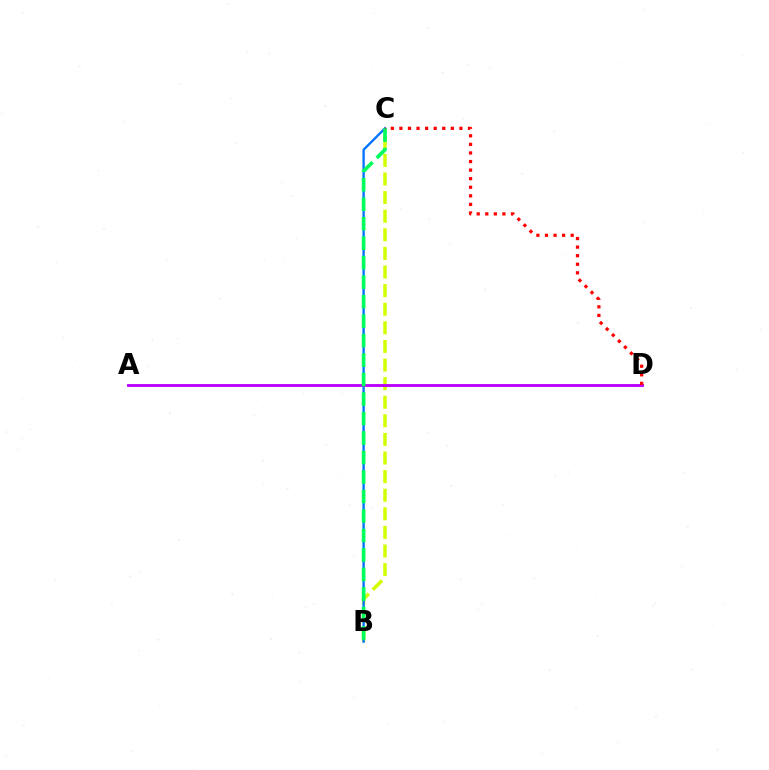{('B', 'C'): [{'color': '#d1ff00', 'line_style': 'dashed', 'thickness': 2.53}, {'color': '#0074ff', 'line_style': 'solid', 'thickness': 1.69}, {'color': '#00ff5c', 'line_style': 'dashed', 'thickness': 2.65}], ('A', 'D'): [{'color': '#b900ff', 'line_style': 'solid', 'thickness': 2.06}], ('C', 'D'): [{'color': '#ff0000', 'line_style': 'dotted', 'thickness': 2.33}]}